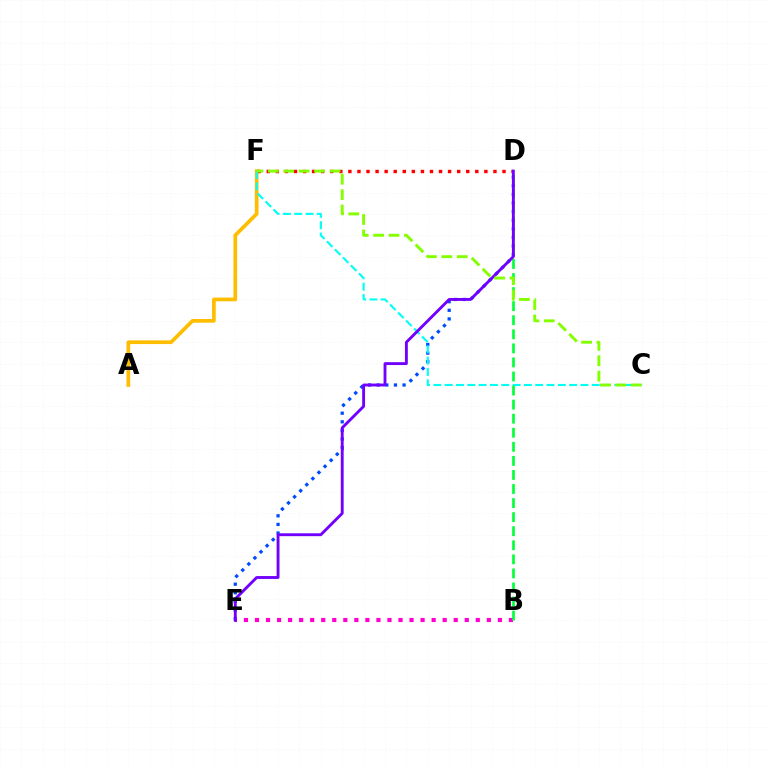{('D', 'E'): [{'color': '#004bff', 'line_style': 'dotted', 'thickness': 2.34}, {'color': '#7200ff', 'line_style': 'solid', 'thickness': 2.07}], ('A', 'F'): [{'color': '#ffbd00', 'line_style': 'solid', 'thickness': 2.66}], ('B', 'E'): [{'color': '#ff00cf', 'line_style': 'dotted', 'thickness': 3.0}], ('D', 'F'): [{'color': '#ff0000', 'line_style': 'dotted', 'thickness': 2.46}], ('C', 'F'): [{'color': '#00fff6', 'line_style': 'dashed', 'thickness': 1.54}, {'color': '#84ff00', 'line_style': 'dashed', 'thickness': 2.09}], ('B', 'D'): [{'color': '#00ff39', 'line_style': 'dashed', 'thickness': 1.91}]}